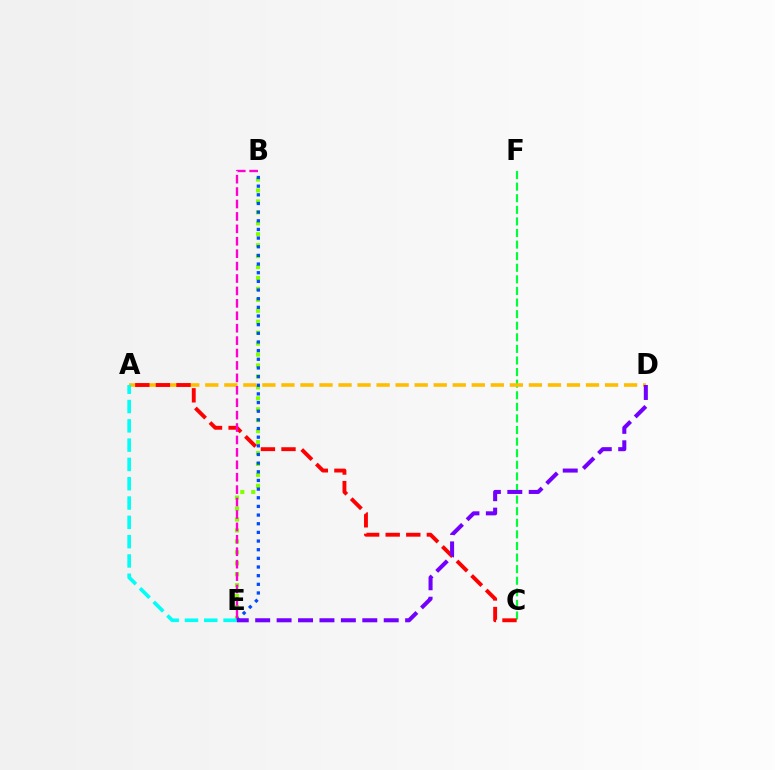{('C', 'F'): [{'color': '#00ff39', 'line_style': 'dashed', 'thickness': 1.57}], ('B', 'E'): [{'color': '#84ff00', 'line_style': 'dotted', 'thickness': 2.97}, {'color': '#004bff', 'line_style': 'dotted', 'thickness': 2.35}, {'color': '#ff00cf', 'line_style': 'dashed', 'thickness': 1.69}], ('A', 'D'): [{'color': '#ffbd00', 'line_style': 'dashed', 'thickness': 2.59}], ('A', 'C'): [{'color': '#ff0000', 'line_style': 'dashed', 'thickness': 2.8}], ('A', 'E'): [{'color': '#00fff6', 'line_style': 'dashed', 'thickness': 2.62}], ('D', 'E'): [{'color': '#7200ff', 'line_style': 'dashed', 'thickness': 2.91}]}